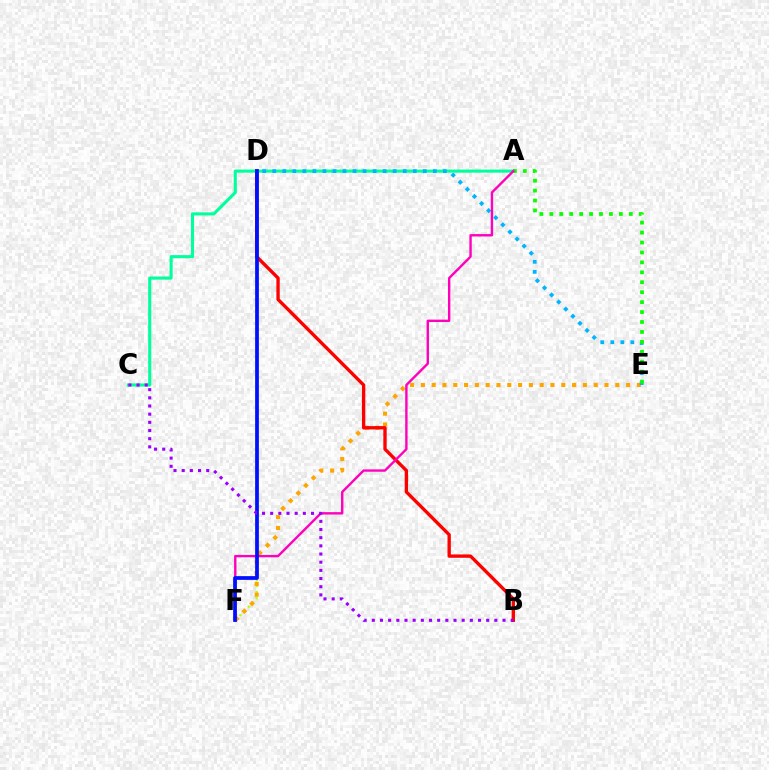{('D', 'F'): [{'color': '#b3ff00', 'line_style': 'dotted', 'thickness': 1.63}, {'color': '#0010ff', 'line_style': 'solid', 'thickness': 2.69}], ('A', 'C'): [{'color': '#00ff9d', 'line_style': 'solid', 'thickness': 2.22}], ('E', 'F'): [{'color': '#ffa500', 'line_style': 'dotted', 'thickness': 2.93}], ('D', 'E'): [{'color': '#00b5ff', 'line_style': 'dotted', 'thickness': 2.73}], ('A', 'E'): [{'color': '#08ff00', 'line_style': 'dotted', 'thickness': 2.7}], ('B', 'D'): [{'color': '#ff0000', 'line_style': 'solid', 'thickness': 2.41}], ('A', 'F'): [{'color': '#ff00bd', 'line_style': 'solid', 'thickness': 1.72}], ('B', 'C'): [{'color': '#9b00ff', 'line_style': 'dotted', 'thickness': 2.22}]}